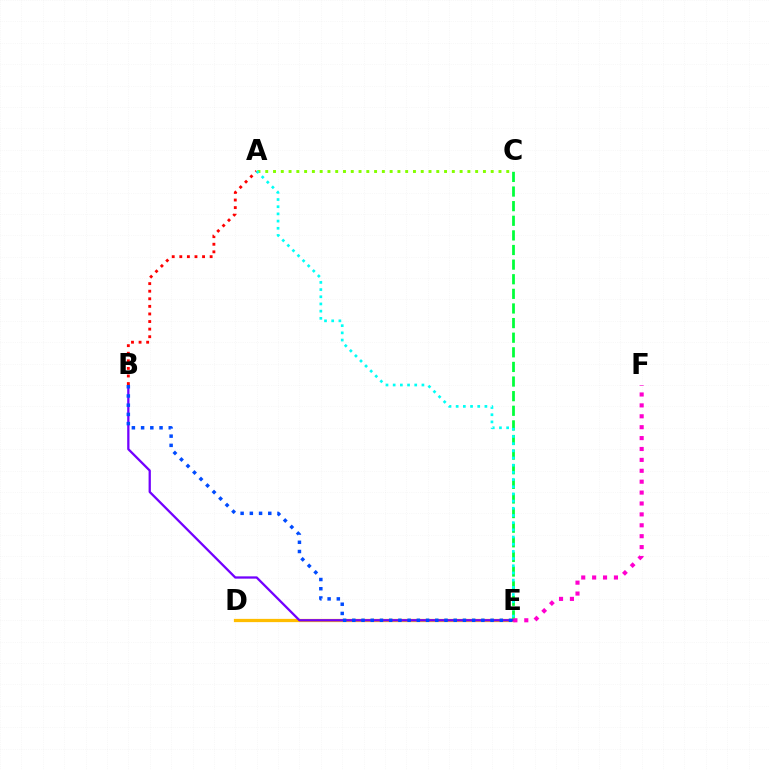{('D', 'E'): [{'color': '#ffbd00', 'line_style': 'solid', 'thickness': 2.34}], ('C', 'E'): [{'color': '#00ff39', 'line_style': 'dashed', 'thickness': 1.99}], ('B', 'E'): [{'color': '#7200ff', 'line_style': 'solid', 'thickness': 1.64}, {'color': '#004bff', 'line_style': 'dotted', 'thickness': 2.5}], ('A', 'B'): [{'color': '#ff0000', 'line_style': 'dotted', 'thickness': 2.06}], ('E', 'F'): [{'color': '#ff00cf', 'line_style': 'dotted', 'thickness': 2.96}], ('A', 'C'): [{'color': '#84ff00', 'line_style': 'dotted', 'thickness': 2.11}], ('A', 'E'): [{'color': '#00fff6', 'line_style': 'dotted', 'thickness': 1.95}]}